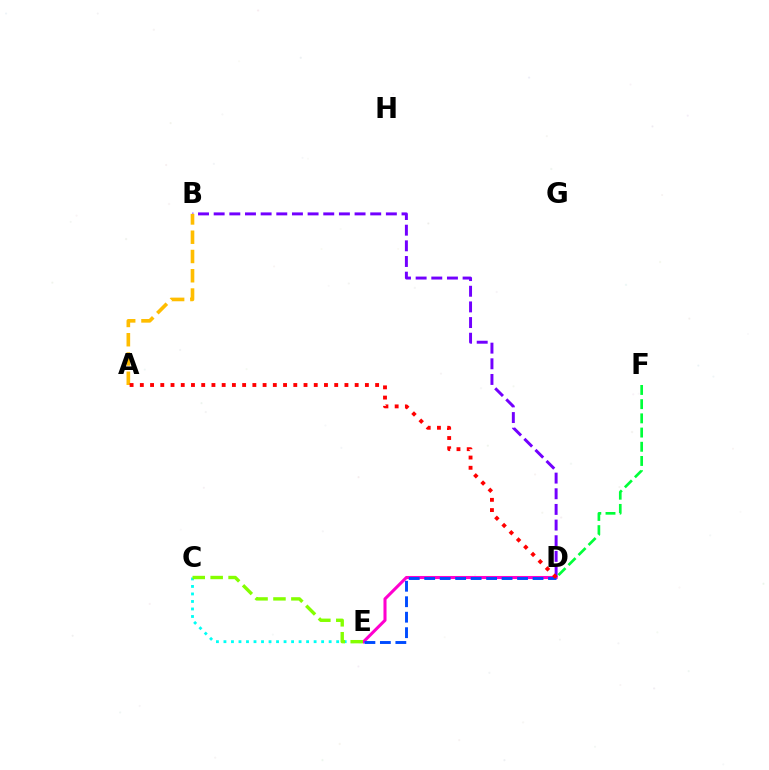{('B', 'D'): [{'color': '#7200ff', 'line_style': 'dashed', 'thickness': 2.13}], ('A', 'B'): [{'color': '#ffbd00', 'line_style': 'dashed', 'thickness': 2.62}], ('D', 'F'): [{'color': '#00ff39', 'line_style': 'dashed', 'thickness': 1.93}], ('D', 'E'): [{'color': '#ff00cf', 'line_style': 'solid', 'thickness': 2.2}, {'color': '#004bff', 'line_style': 'dashed', 'thickness': 2.1}], ('C', 'E'): [{'color': '#00fff6', 'line_style': 'dotted', 'thickness': 2.04}, {'color': '#84ff00', 'line_style': 'dashed', 'thickness': 2.43}], ('A', 'D'): [{'color': '#ff0000', 'line_style': 'dotted', 'thickness': 2.78}]}